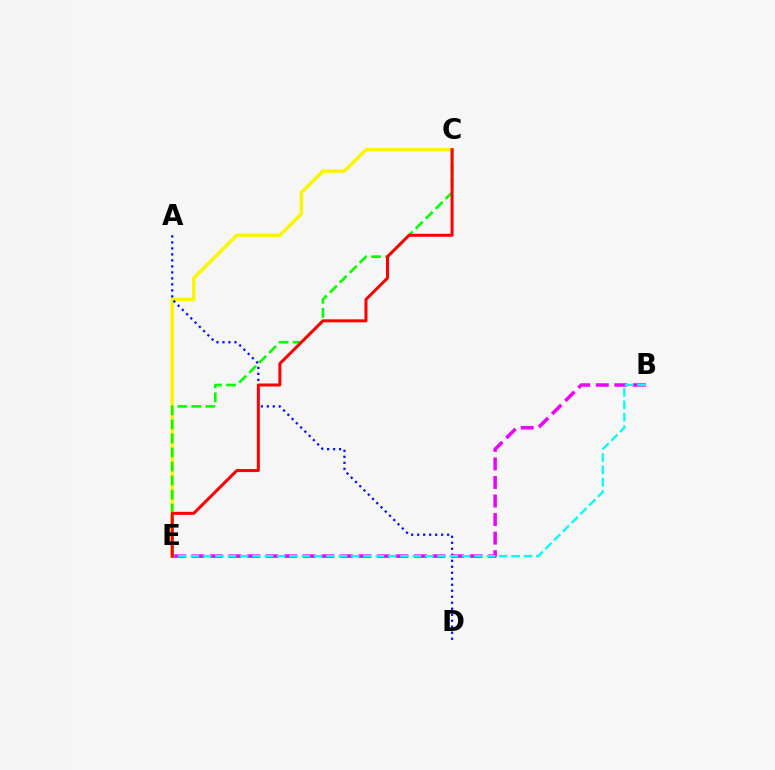{('C', 'E'): [{'color': '#fcf500', 'line_style': 'solid', 'thickness': 2.47}, {'color': '#08ff00', 'line_style': 'dashed', 'thickness': 1.91}, {'color': '#ff0000', 'line_style': 'solid', 'thickness': 2.17}], ('A', 'D'): [{'color': '#0010ff', 'line_style': 'dotted', 'thickness': 1.63}], ('B', 'E'): [{'color': '#ee00ff', 'line_style': 'dashed', 'thickness': 2.52}, {'color': '#00fff6', 'line_style': 'dashed', 'thickness': 1.68}]}